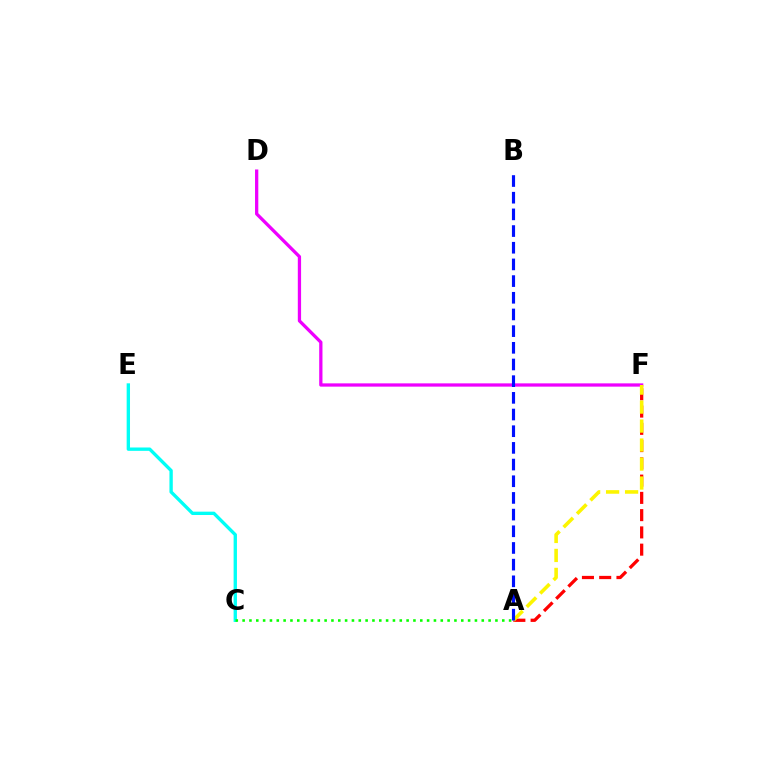{('A', 'F'): [{'color': '#ff0000', 'line_style': 'dashed', 'thickness': 2.34}, {'color': '#fcf500', 'line_style': 'dashed', 'thickness': 2.58}], ('C', 'E'): [{'color': '#00fff6', 'line_style': 'solid', 'thickness': 2.41}], ('D', 'F'): [{'color': '#ee00ff', 'line_style': 'solid', 'thickness': 2.36}], ('A', 'C'): [{'color': '#08ff00', 'line_style': 'dotted', 'thickness': 1.86}], ('A', 'B'): [{'color': '#0010ff', 'line_style': 'dashed', 'thickness': 2.27}]}